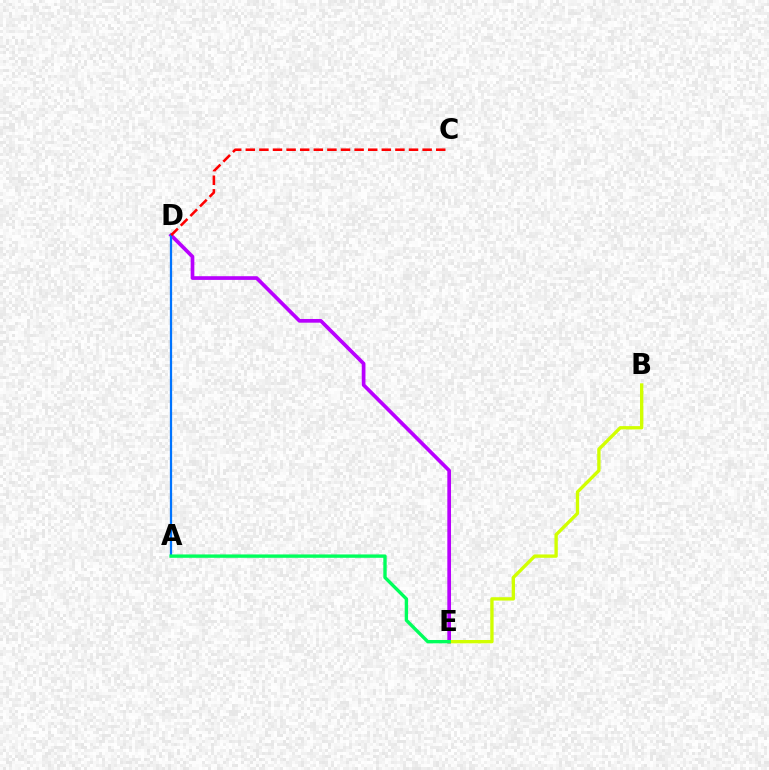{('D', 'E'): [{'color': '#b900ff', 'line_style': 'solid', 'thickness': 2.66}], ('A', 'D'): [{'color': '#0074ff', 'line_style': 'solid', 'thickness': 1.62}], ('B', 'E'): [{'color': '#d1ff00', 'line_style': 'solid', 'thickness': 2.41}], ('C', 'D'): [{'color': '#ff0000', 'line_style': 'dashed', 'thickness': 1.85}], ('A', 'E'): [{'color': '#00ff5c', 'line_style': 'solid', 'thickness': 2.42}]}